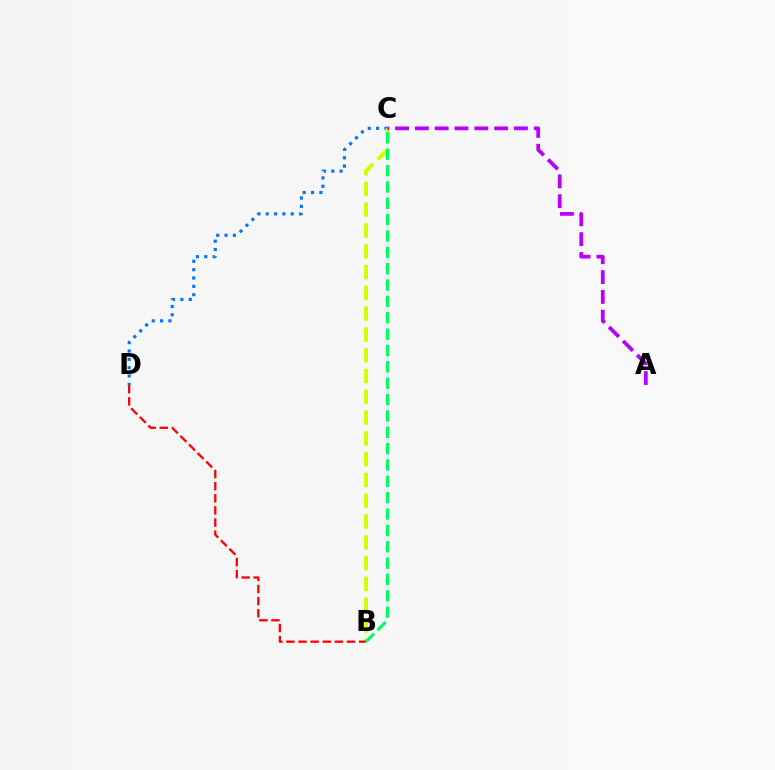{('C', 'D'): [{'color': '#0074ff', 'line_style': 'dotted', 'thickness': 2.26}], ('B', 'C'): [{'color': '#d1ff00', 'line_style': 'dashed', 'thickness': 2.82}, {'color': '#00ff5c', 'line_style': 'dashed', 'thickness': 2.22}], ('A', 'C'): [{'color': '#b900ff', 'line_style': 'dashed', 'thickness': 2.69}], ('B', 'D'): [{'color': '#ff0000', 'line_style': 'dashed', 'thickness': 1.65}]}